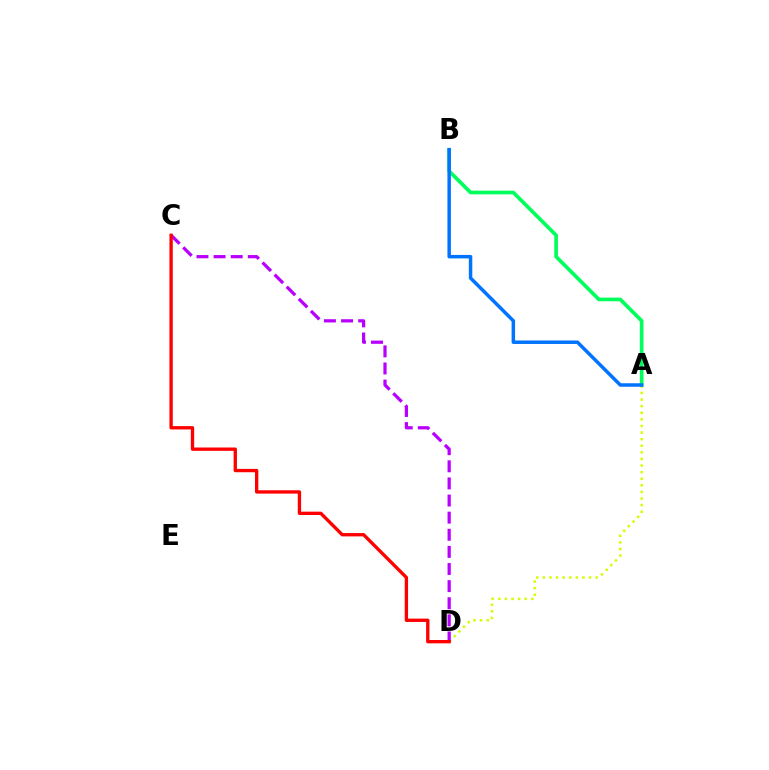{('A', 'D'): [{'color': '#d1ff00', 'line_style': 'dotted', 'thickness': 1.79}], ('A', 'B'): [{'color': '#00ff5c', 'line_style': 'solid', 'thickness': 2.64}, {'color': '#0074ff', 'line_style': 'solid', 'thickness': 2.51}], ('C', 'D'): [{'color': '#b900ff', 'line_style': 'dashed', 'thickness': 2.33}, {'color': '#ff0000', 'line_style': 'solid', 'thickness': 2.4}]}